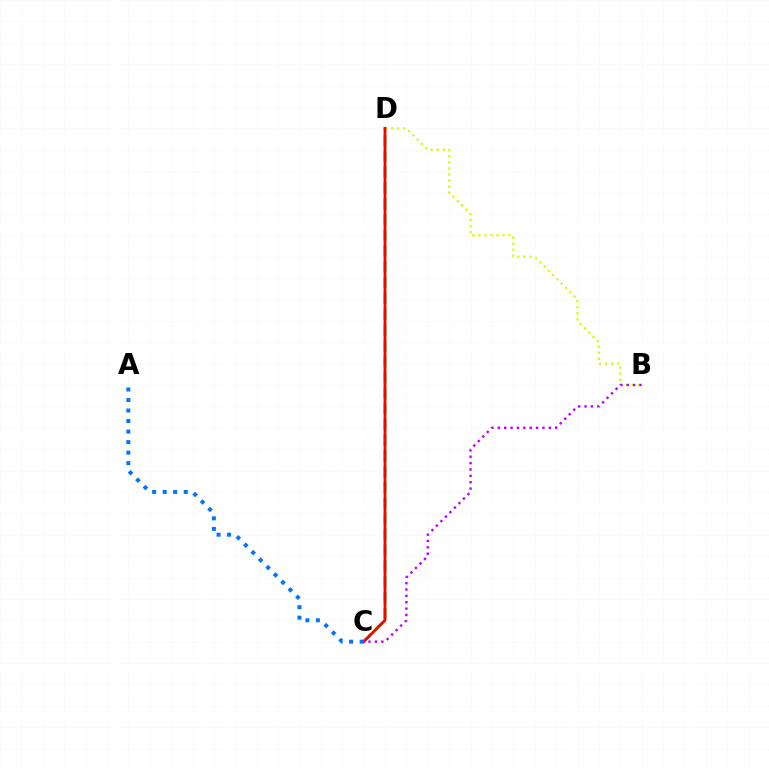{('C', 'D'): [{'color': '#00ff5c', 'line_style': 'dashed', 'thickness': 2.14}, {'color': '#ff0000', 'line_style': 'solid', 'thickness': 2.05}], ('B', 'D'): [{'color': '#d1ff00', 'line_style': 'dotted', 'thickness': 1.64}], ('B', 'C'): [{'color': '#b900ff', 'line_style': 'dotted', 'thickness': 1.73}], ('A', 'C'): [{'color': '#0074ff', 'line_style': 'dotted', 'thickness': 2.86}]}